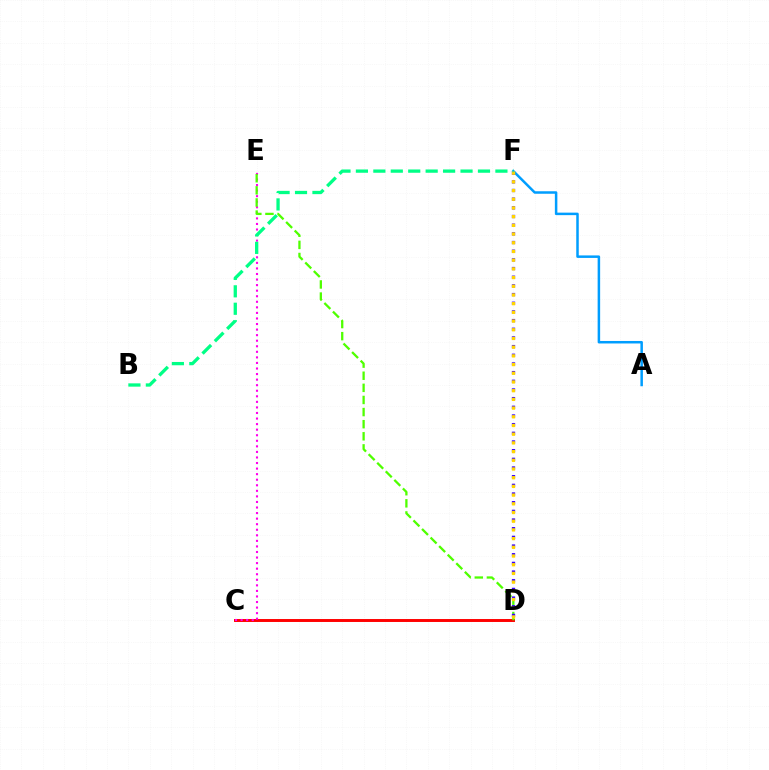{('C', 'D'): [{'color': '#ff0000', 'line_style': 'solid', 'thickness': 2.12}], ('C', 'E'): [{'color': '#ff00ed', 'line_style': 'dotted', 'thickness': 1.51}], ('D', 'E'): [{'color': '#4fff00', 'line_style': 'dashed', 'thickness': 1.65}], ('D', 'F'): [{'color': '#3700ff', 'line_style': 'dotted', 'thickness': 2.36}, {'color': '#ffd500', 'line_style': 'dotted', 'thickness': 2.36}], ('A', 'F'): [{'color': '#009eff', 'line_style': 'solid', 'thickness': 1.8}], ('B', 'F'): [{'color': '#00ff86', 'line_style': 'dashed', 'thickness': 2.37}]}